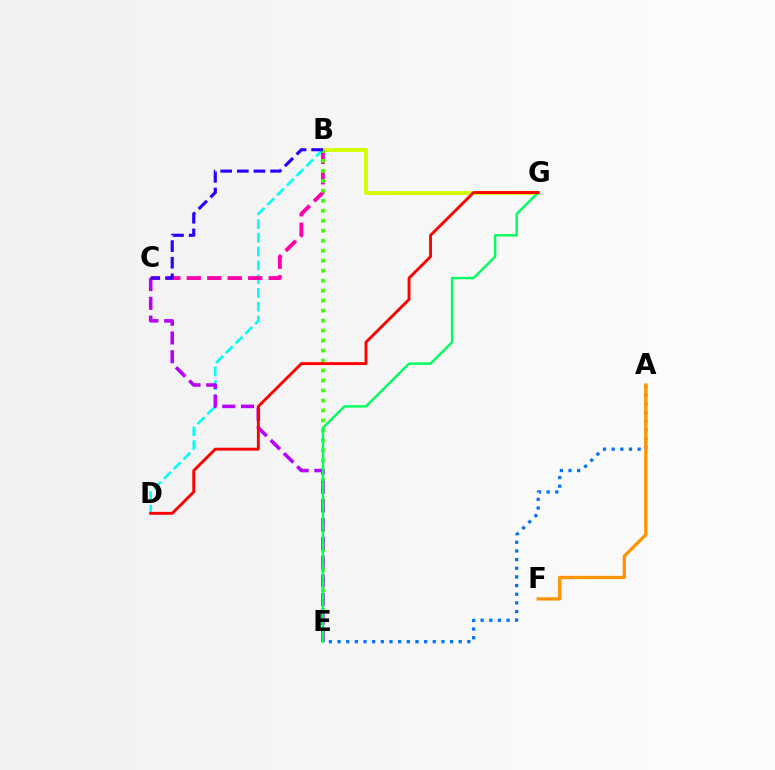{('B', 'D'): [{'color': '#00fff6', 'line_style': 'dashed', 'thickness': 1.87}], ('A', 'E'): [{'color': '#0074ff', 'line_style': 'dotted', 'thickness': 2.35}], ('A', 'F'): [{'color': '#ff9400', 'line_style': 'solid', 'thickness': 2.38}], ('B', 'G'): [{'color': '#d1ff00', 'line_style': 'solid', 'thickness': 2.76}], ('B', 'C'): [{'color': '#ff00ac', 'line_style': 'dashed', 'thickness': 2.78}, {'color': '#2500ff', 'line_style': 'dashed', 'thickness': 2.26}], ('B', 'E'): [{'color': '#3dff00', 'line_style': 'dotted', 'thickness': 2.71}], ('C', 'E'): [{'color': '#b900ff', 'line_style': 'dashed', 'thickness': 2.54}], ('E', 'G'): [{'color': '#00ff5c', 'line_style': 'solid', 'thickness': 1.75}], ('D', 'G'): [{'color': '#ff0000', 'line_style': 'solid', 'thickness': 2.08}]}